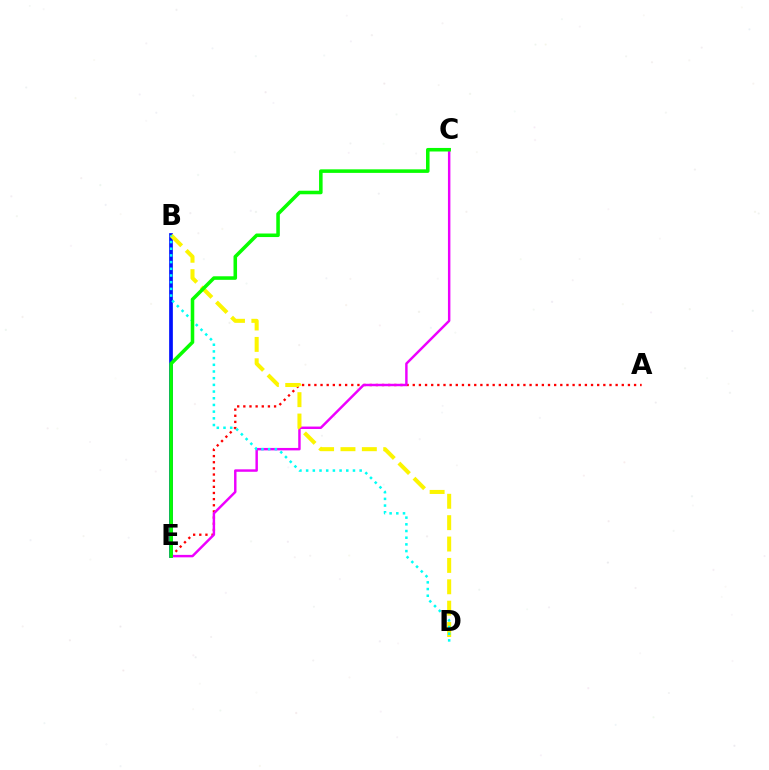{('B', 'E'): [{'color': '#0010ff', 'line_style': 'solid', 'thickness': 2.67}], ('A', 'E'): [{'color': '#ff0000', 'line_style': 'dotted', 'thickness': 1.67}], ('C', 'E'): [{'color': '#ee00ff', 'line_style': 'solid', 'thickness': 1.76}, {'color': '#08ff00', 'line_style': 'solid', 'thickness': 2.56}], ('B', 'D'): [{'color': '#fcf500', 'line_style': 'dashed', 'thickness': 2.9}, {'color': '#00fff6', 'line_style': 'dotted', 'thickness': 1.82}]}